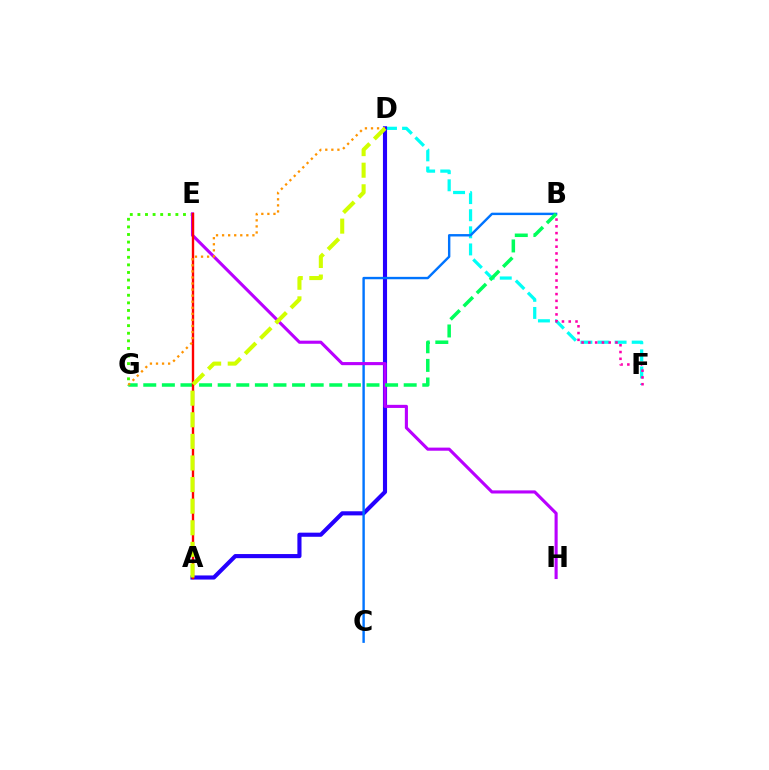{('D', 'F'): [{'color': '#00fff6', 'line_style': 'dashed', 'thickness': 2.32}], ('A', 'D'): [{'color': '#2500ff', 'line_style': 'solid', 'thickness': 2.96}, {'color': '#d1ff00', 'line_style': 'dashed', 'thickness': 2.93}], ('E', 'G'): [{'color': '#3dff00', 'line_style': 'dotted', 'thickness': 2.06}], ('B', 'C'): [{'color': '#0074ff', 'line_style': 'solid', 'thickness': 1.73}], ('E', 'H'): [{'color': '#b900ff', 'line_style': 'solid', 'thickness': 2.24}], ('B', 'G'): [{'color': '#00ff5c', 'line_style': 'dashed', 'thickness': 2.53}], ('B', 'F'): [{'color': '#ff00ac', 'line_style': 'dotted', 'thickness': 1.84}], ('A', 'E'): [{'color': '#ff0000', 'line_style': 'solid', 'thickness': 1.71}], ('D', 'G'): [{'color': '#ff9400', 'line_style': 'dotted', 'thickness': 1.65}]}